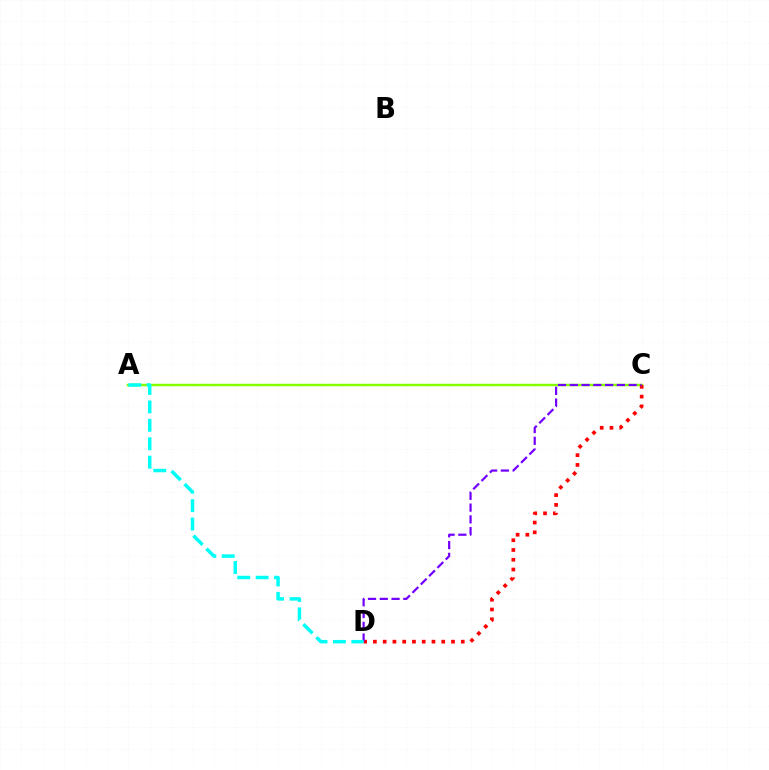{('A', 'C'): [{'color': '#84ff00', 'line_style': 'solid', 'thickness': 1.77}], ('C', 'D'): [{'color': '#ff0000', 'line_style': 'dotted', 'thickness': 2.65}, {'color': '#7200ff', 'line_style': 'dashed', 'thickness': 1.6}], ('A', 'D'): [{'color': '#00fff6', 'line_style': 'dashed', 'thickness': 2.5}]}